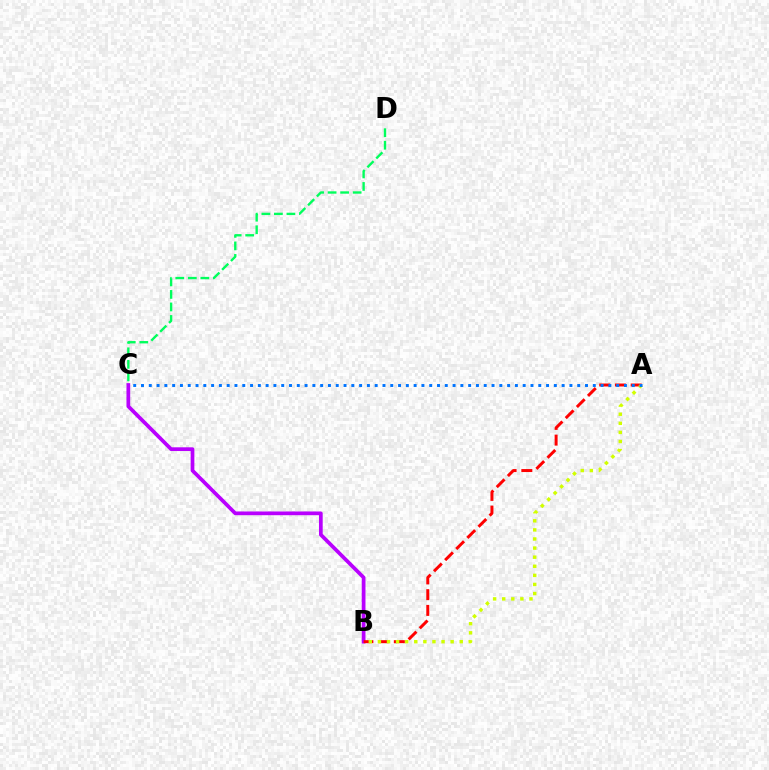{('B', 'C'): [{'color': '#b900ff', 'line_style': 'solid', 'thickness': 2.68}], ('A', 'B'): [{'color': '#ff0000', 'line_style': 'dashed', 'thickness': 2.14}, {'color': '#d1ff00', 'line_style': 'dotted', 'thickness': 2.47}], ('C', 'D'): [{'color': '#00ff5c', 'line_style': 'dashed', 'thickness': 1.7}], ('A', 'C'): [{'color': '#0074ff', 'line_style': 'dotted', 'thickness': 2.12}]}